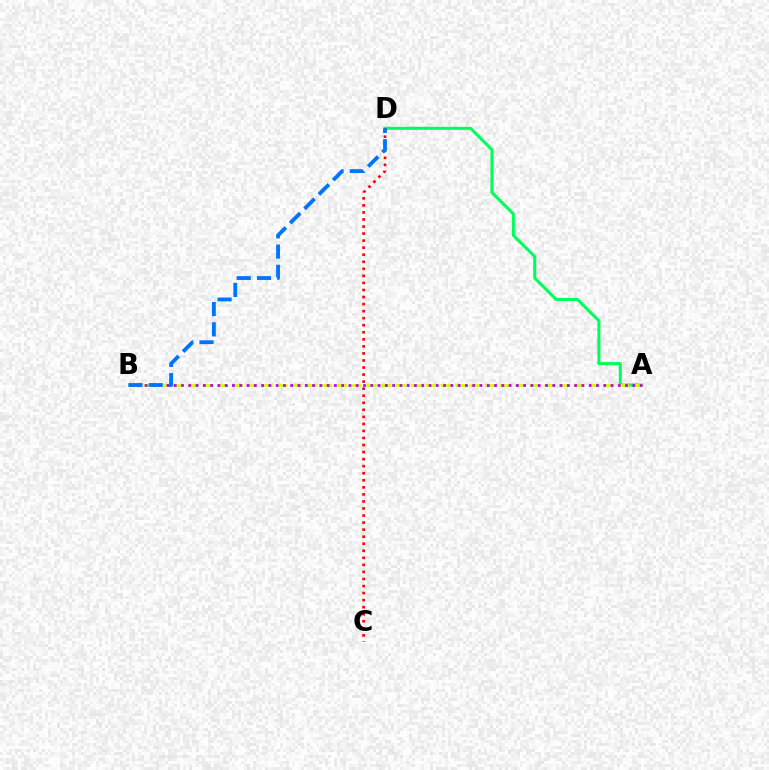{('A', 'D'): [{'color': '#00ff5c', 'line_style': 'solid', 'thickness': 2.19}], ('A', 'B'): [{'color': '#d1ff00', 'line_style': 'dashed', 'thickness': 2.02}, {'color': '#b900ff', 'line_style': 'dotted', 'thickness': 1.98}], ('C', 'D'): [{'color': '#ff0000', 'line_style': 'dotted', 'thickness': 1.92}], ('B', 'D'): [{'color': '#0074ff', 'line_style': 'dashed', 'thickness': 2.75}]}